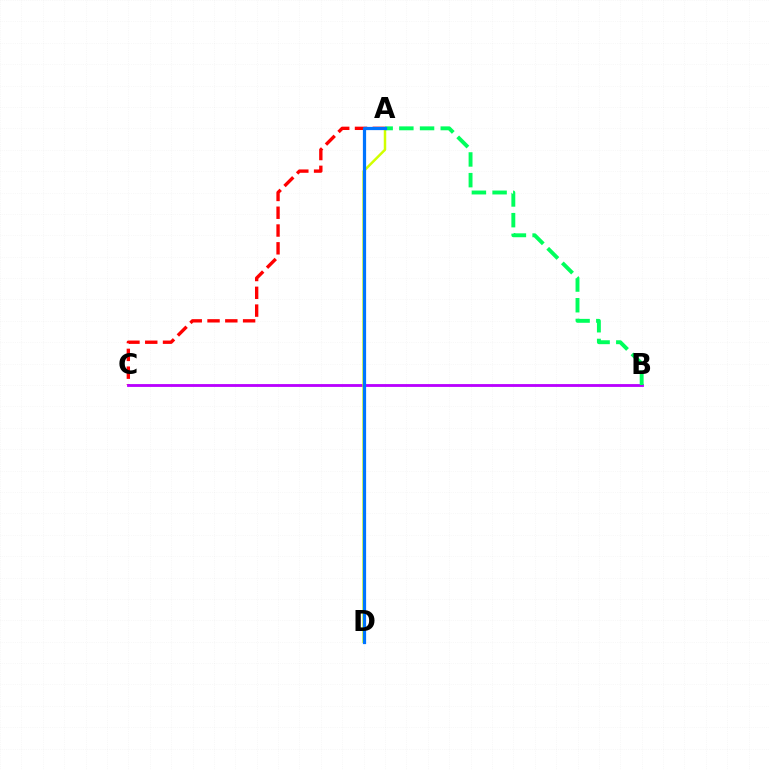{('A', 'C'): [{'color': '#ff0000', 'line_style': 'dashed', 'thickness': 2.42}], ('B', 'C'): [{'color': '#b900ff', 'line_style': 'solid', 'thickness': 2.04}], ('A', 'D'): [{'color': '#d1ff00', 'line_style': 'solid', 'thickness': 1.79}, {'color': '#0074ff', 'line_style': 'solid', 'thickness': 2.32}], ('A', 'B'): [{'color': '#00ff5c', 'line_style': 'dashed', 'thickness': 2.81}]}